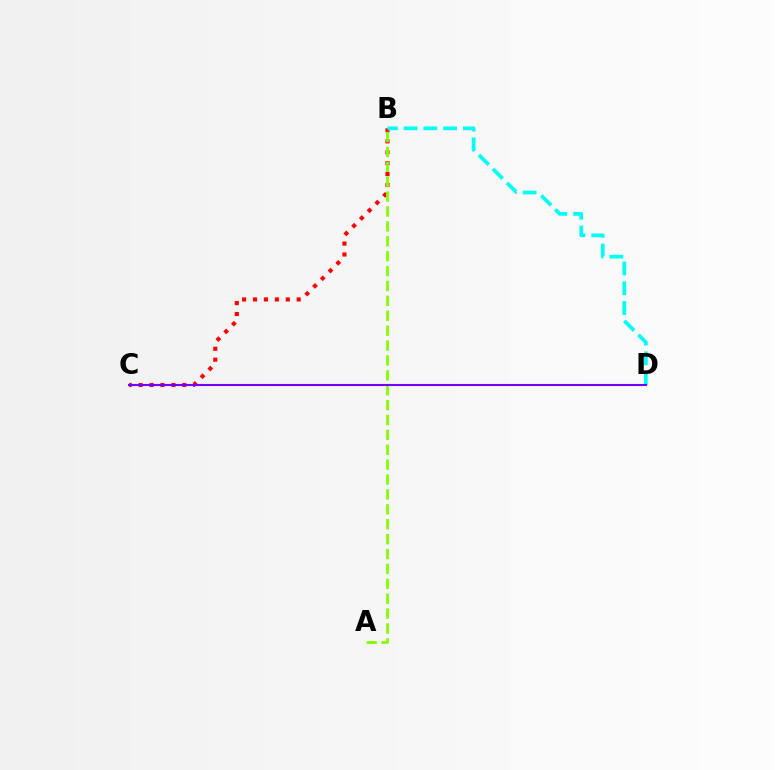{('B', 'C'): [{'color': '#ff0000', 'line_style': 'dotted', 'thickness': 2.97}], ('B', 'D'): [{'color': '#00fff6', 'line_style': 'dashed', 'thickness': 2.68}], ('A', 'B'): [{'color': '#84ff00', 'line_style': 'dashed', 'thickness': 2.02}], ('C', 'D'): [{'color': '#7200ff', 'line_style': 'solid', 'thickness': 1.5}]}